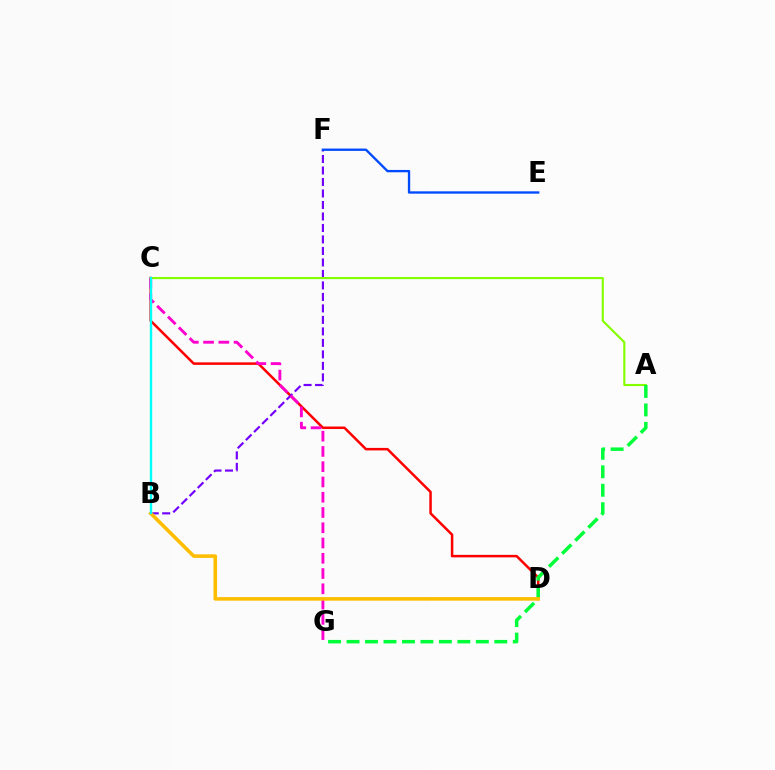{('C', 'D'): [{'color': '#ff0000', 'line_style': 'solid', 'thickness': 1.81}], ('B', 'F'): [{'color': '#7200ff', 'line_style': 'dashed', 'thickness': 1.56}], ('A', 'C'): [{'color': '#84ff00', 'line_style': 'solid', 'thickness': 1.54}], ('E', 'F'): [{'color': '#004bff', 'line_style': 'solid', 'thickness': 1.69}], ('A', 'G'): [{'color': '#00ff39', 'line_style': 'dashed', 'thickness': 2.51}], ('C', 'G'): [{'color': '#ff00cf', 'line_style': 'dashed', 'thickness': 2.07}], ('B', 'D'): [{'color': '#ffbd00', 'line_style': 'solid', 'thickness': 2.58}], ('B', 'C'): [{'color': '#00fff6', 'line_style': 'solid', 'thickness': 1.69}]}